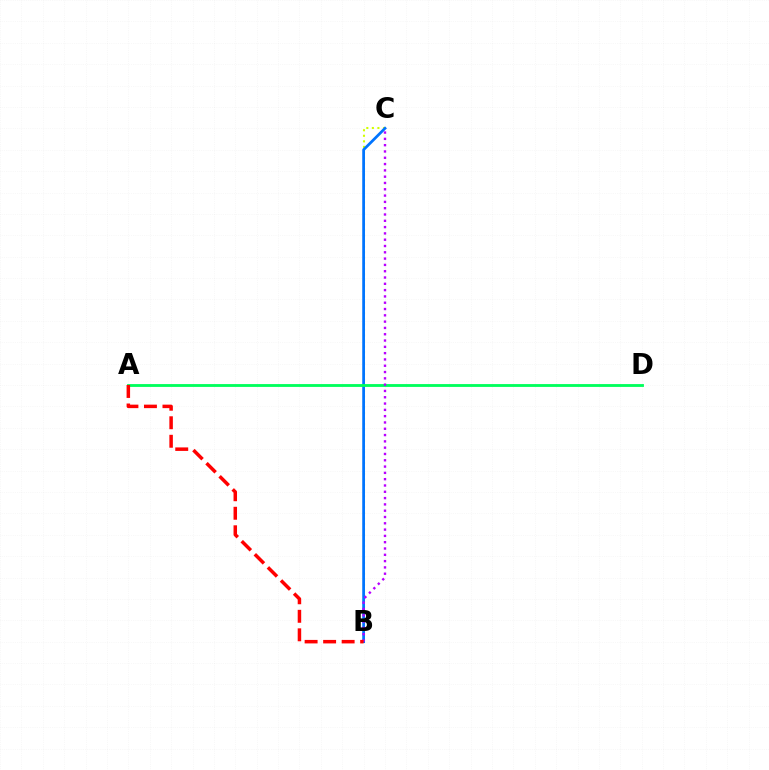{('B', 'C'): [{'color': '#d1ff00', 'line_style': 'dotted', 'thickness': 1.51}, {'color': '#0074ff', 'line_style': 'solid', 'thickness': 1.98}, {'color': '#b900ff', 'line_style': 'dotted', 'thickness': 1.71}], ('A', 'D'): [{'color': '#00ff5c', 'line_style': 'solid', 'thickness': 2.04}], ('A', 'B'): [{'color': '#ff0000', 'line_style': 'dashed', 'thickness': 2.52}]}